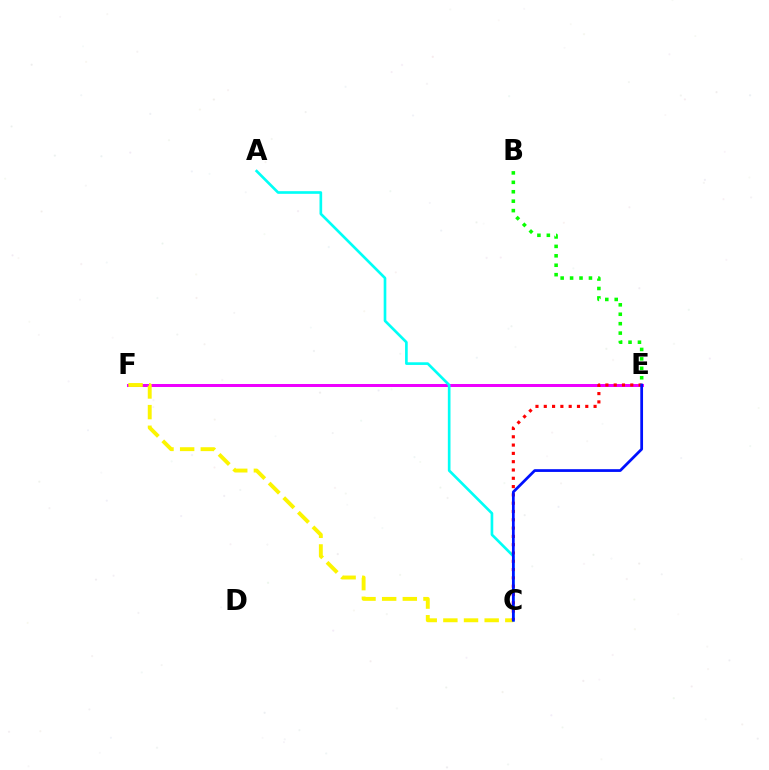{('B', 'E'): [{'color': '#08ff00', 'line_style': 'dotted', 'thickness': 2.56}], ('E', 'F'): [{'color': '#ee00ff', 'line_style': 'solid', 'thickness': 2.17}], ('A', 'C'): [{'color': '#00fff6', 'line_style': 'solid', 'thickness': 1.91}], ('C', 'F'): [{'color': '#fcf500', 'line_style': 'dashed', 'thickness': 2.81}], ('C', 'E'): [{'color': '#ff0000', 'line_style': 'dotted', 'thickness': 2.26}, {'color': '#0010ff', 'line_style': 'solid', 'thickness': 1.98}]}